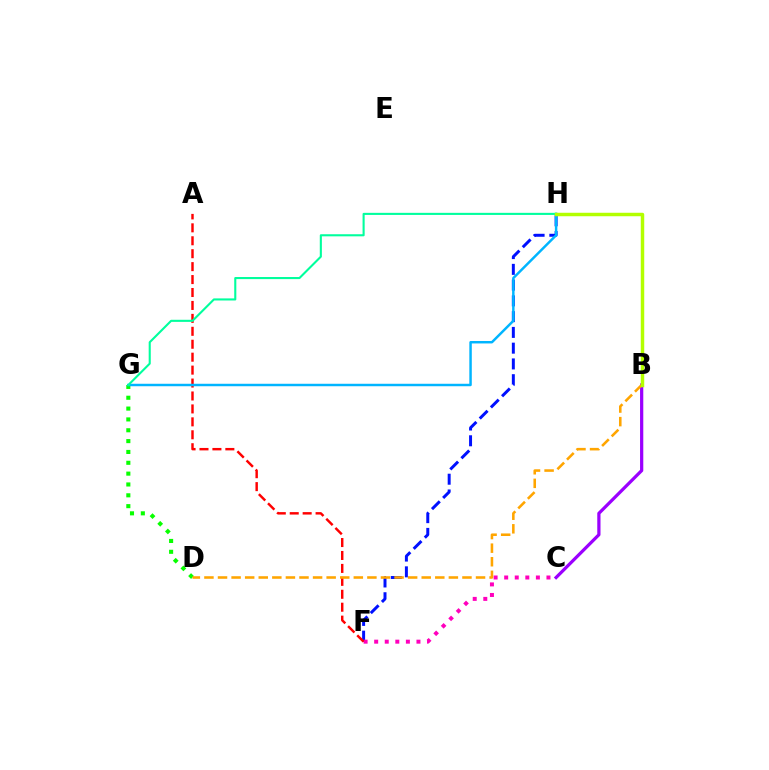{('F', 'H'): [{'color': '#0010ff', 'line_style': 'dashed', 'thickness': 2.14}], ('C', 'F'): [{'color': '#ff00bd', 'line_style': 'dotted', 'thickness': 2.87}], ('D', 'G'): [{'color': '#08ff00', 'line_style': 'dotted', 'thickness': 2.95}], ('A', 'F'): [{'color': '#ff0000', 'line_style': 'dashed', 'thickness': 1.76}], ('B', 'C'): [{'color': '#9b00ff', 'line_style': 'solid', 'thickness': 2.32}], ('G', 'H'): [{'color': '#00b5ff', 'line_style': 'solid', 'thickness': 1.77}, {'color': '#00ff9d', 'line_style': 'solid', 'thickness': 1.51}], ('B', 'D'): [{'color': '#ffa500', 'line_style': 'dashed', 'thickness': 1.84}], ('B', 'H'): [{'color': '#b3ff00', 'line_style': 'solid', 'thickness': 2.5}]}